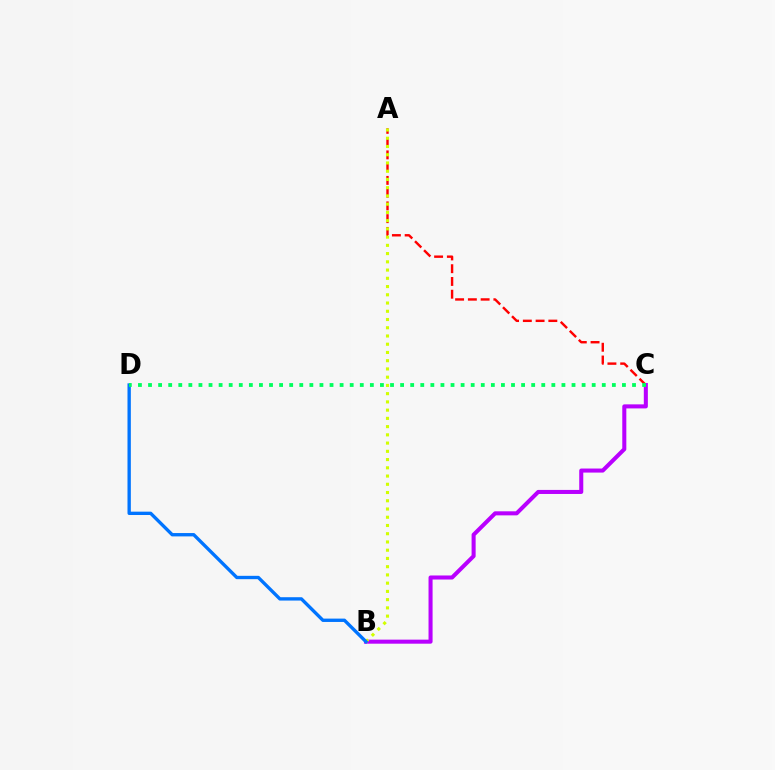{('A', 'C'): [{'color': '#ff0000', 'line_style': 'dashed', 'thickness': 1.73}], ('B', 'C'): [{'color': '#b900ff', 'line_style': 'solid', 'thickness': 2.91}], ('A', 'B'): [{'color': '#d1ff00', 'line_style': 'dotted', 'thickness': 2.24}], ('B', 'D'): [{'color': '#0074ff', 'line_style': 'solid', 'thickness': 2.41}], ('C', 'D'): [{'color': '#00ff5c', 'line_style': 'dotted', 'thickness': 2.74}]}